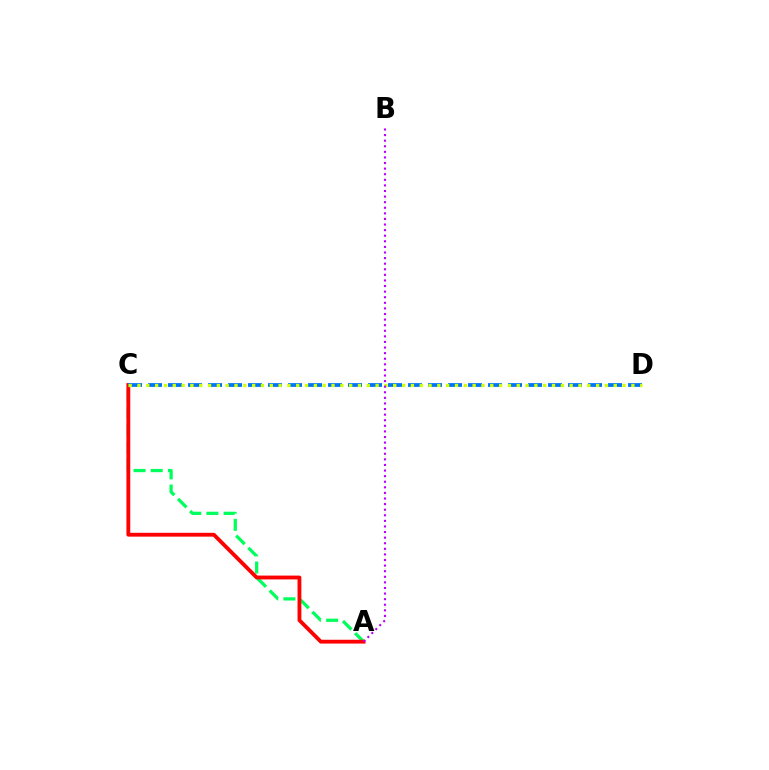{('A', 'C'): [{'color': '#00ff5c', 'line_style': 'dashed', 'thickness': 2.33}, {'color': '#ff0000', 'line_style': 'solid', 'thickness': 2.75}], ('C', 'D'): [{'color': '#0074ff', 'line_style': 'dashed', 'thickness': 2.72}, {'color': '#d1ff00', 'line_style': 'dotted', 'thickness': 2.4}], ('A', 'B'): [{'color': '#b900ff', 'line_style': 'dotted', 'thickness': 1.52}]}